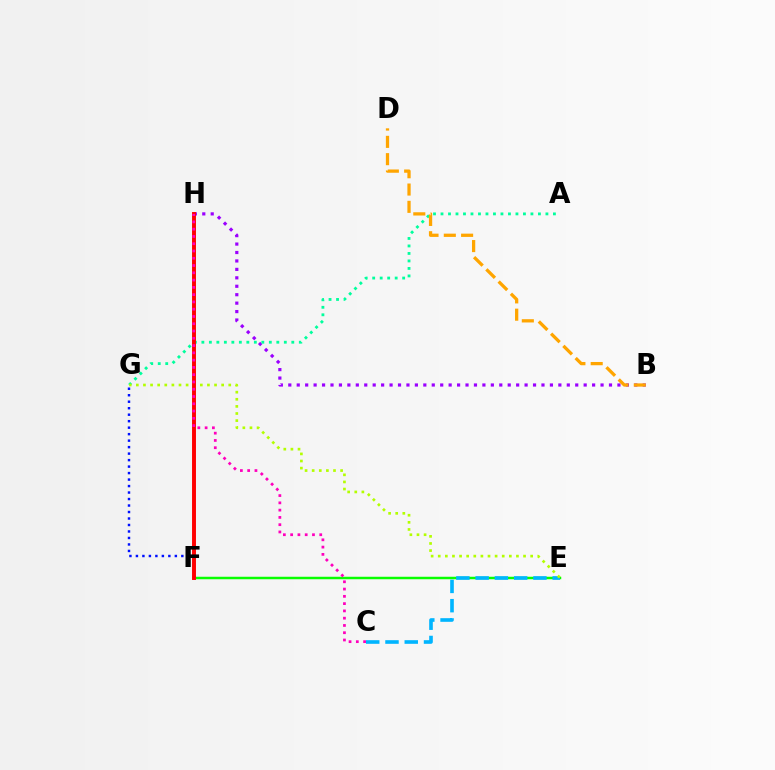{('B', 'H'): [{'color': '#9b00ff', 'line_style': 'dotted', 'thickness': 2.29}], ('A', 'G'): [{'color': '#00ff9d', 'line_style': 'dotted', 'thickness': 2.04}], ('E', 'F'): [{'color': '#08ff00', 'line_style': 'solid', 'thickness': 1.79}], ('C', 'E'): [{'color': '#00b5ff', 'line_style': 'dashed', 'thickness': 2.62}], ('E', 'G'): [{'color': '#b3ff00', 'line_style': 'dotted', 'thickness': 1.93}], ('F', 'G'): [{'color': '#0010ff', 'line_style': 'dotted', 'thickness': 1.76}], ('F', 'H'): [{'color': '#ff0000', 'line_style': 'solid', 'thickness': 2.83}], ('C', 'H'): [{'color': '#ff00bd', 'line_style': 'dotted', 'thickness': 1.98}], ('B', 'D'): [{'color': '#ffa500', 'line_style': 'dashed', 'thickness': 2.35}]}